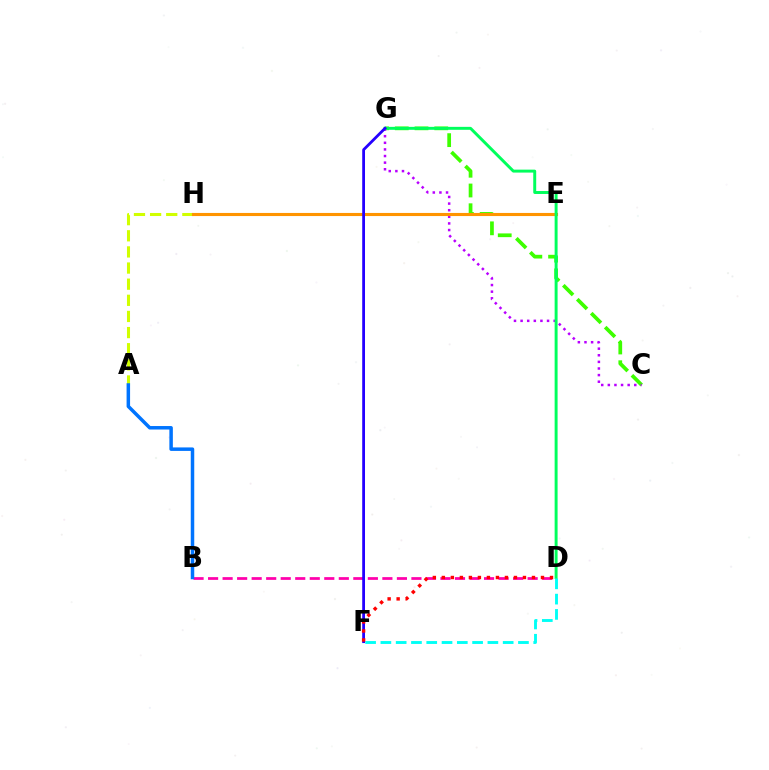{('A', 'H'): [{'color': '#d1ff00', 'line_style': 'dashed', 'thickness': 2.19}], ('C', 'G'): [{'color': '#3dff00', 'line_style': 'dashed', 'thickness': 2.68}, {'color': '#b900ff', 'line_style': 'dotted', 'thickness': 1.8}], ('E', 'H'): [{'color': '#ff9400', 'line_style': 'solid', 'thickness': 2.24}], ('B', 'D'): [{'color': '#ff00ac', 'line_style': 'dashed', 'thickness': 1.97}], ('D', 'G'): [{'color': '#00ff5c', 'line_style': 'solid', 'thickness': 2.12}], ('F', 'G'): [{'color': '#2500ff', 'line_style': 'solid', 'thickness': 2.01}], ('D', 'F'): [{'color': '#00fff6', 'line_style': 'dashed', 'thickness': 2.08}, {'color': '#ff0000', 'line_style': 'dotted', 'thickness': 2.45}], ('A', 'B'): [{'color': '#0074ff', 'line_style': 'solid', 'thickness': 2.51}]}